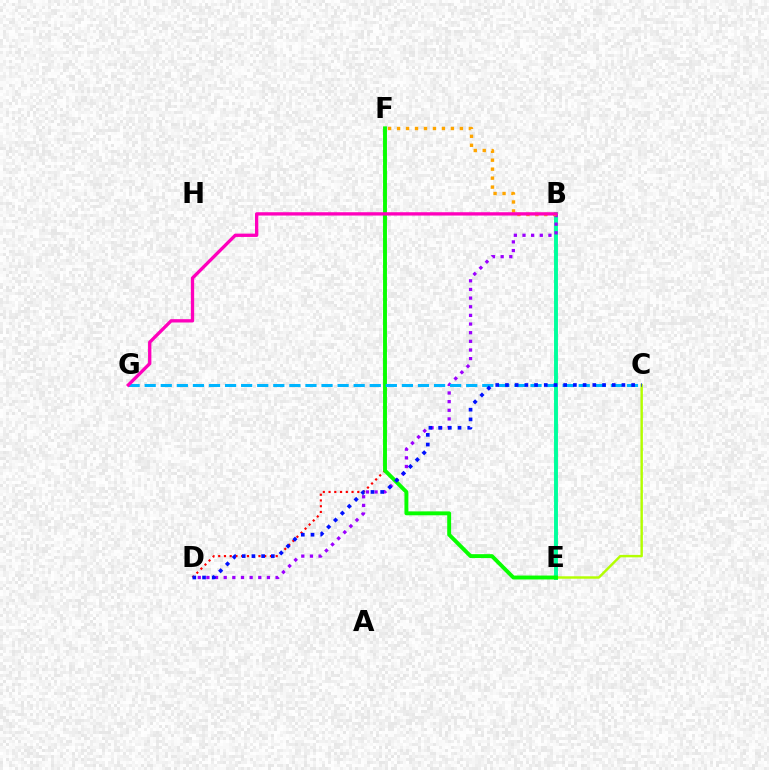{('B', 'E'): [{'color': '#00ff9d', 'line_style': 'solid', 'thickness': 2.83}], ('D', 'F'): [{'color': '#ff0000', 'line_style': 'dotted', 'thickness': 1.56}], ('C', 'E'): [{'color': '#b3ff00', 'line_style': 'solid', 'thickness': 1.75}], ('B', 'D'): [{'color': '#9b00ff', 'line_style': 'dotted', 'thickness': 2.35}], ('E', 'F'): [{'color': '#08ff00', 'line_style': 'solid', 'thickness': 2.81}], ('B', 'F'): [{'color': '#ffa500', 'line_style': 'dotted', 'thickness': 2.44}], ('C', 'G'): [{'color': '#00b5ff', 'line_style': 'dashed', 'thickness': 2.18}], ('B', 'G'): [{'color': '#ff00bd', 'line_style': 'solid', 'thickness': 2.39}], ('C', 'D'): [{'color': '#0010ff', 'line_style': 'dotted', 'thickness': 2.64}]}